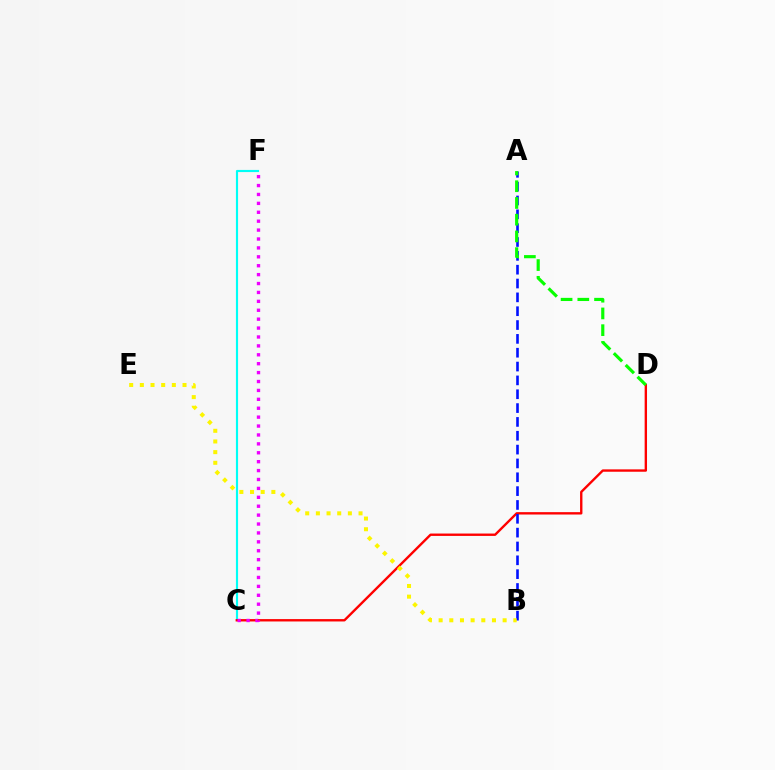{('C', 'F'): [{'color': '#00fff6', 'line_style': 'solid', 'thickness': 1.54}, {'color': '#ee00ff', 'line_style': 'dotted', 'thickness': 2.42}], ('C', 'D'): [{'color': '#ff0000', 'line_style': 'solid', 'thickness': 1.71}], ('A', 'B'): [{'color': '#0010ff', 'line_style': 'dashed', 'thickness': 1.88}], ('B', 'E'): [{'color': '#fcf500', 'line_style': 'dotted', 'thickness': 2.9}], ('A', 'D'): [{'color': '#08ff00', 'line_style': 'dashed', 'thickness': 2.27}]}